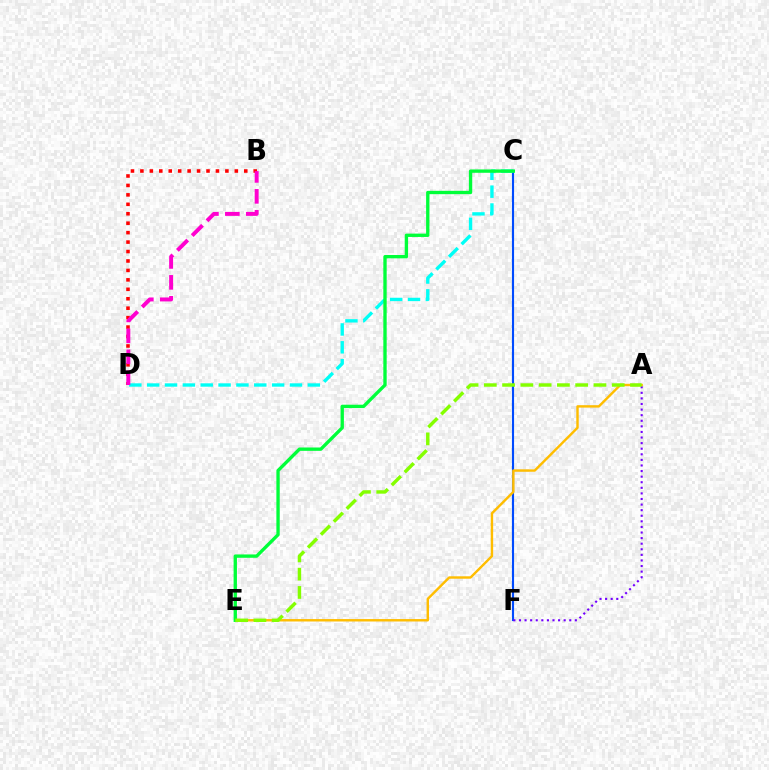{('C', 'F'): [{'color': '#004bff', 'line_style': 'solid', 'thickness': 1.53}], ('B', 'D'): [{'color': '#ff0000', 'line_style': 'dotted', 'thickness': 2.57}, {'color': '#ff00cf', 'line_style': 'dashed', 'thickness': 2.84}], ('C', 'D'): [{'color': '#00fff6', 'line_style': 'dashed', 'thickness': 2.43}], ('A', 'F'): [{'color': '#7200ff', 'line_style': 'dotted', 'thickness': 1.52}], ('A', 'E'): [{'color': '#ffbd00', 'line_style': 'solid', 'thickness': 1.74}, {'color': '#84ff00', 'line_style': 'dashed', 'thickness': 2.48}], ('C', 'E'): [{'color': '#00ff39', 'line_style': 'solid', 'thickness': 2.41}]}